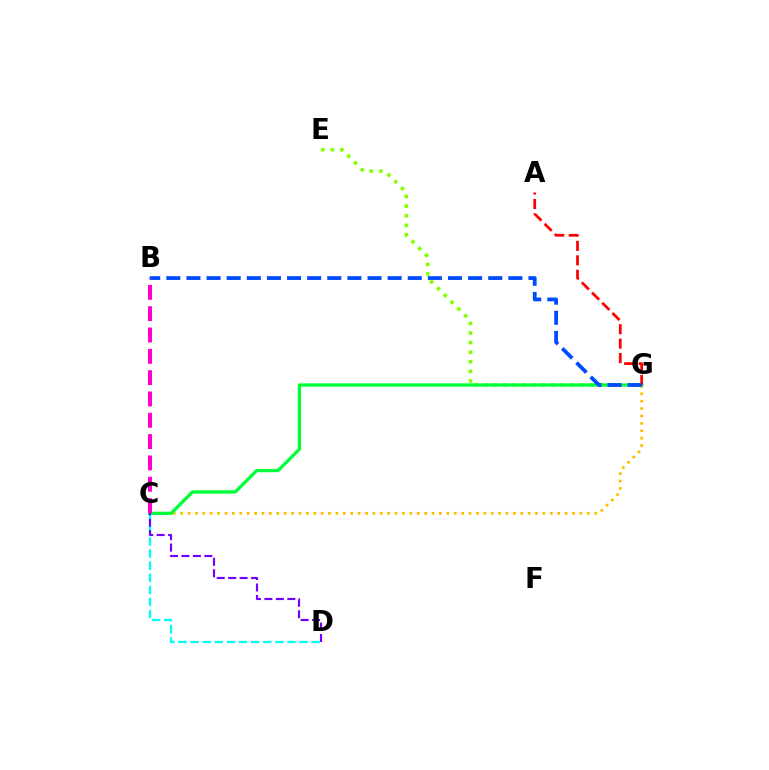{('C', 'G'): [{'color': '#ffbd00', 'line_style': 'dotted', 'thickness': 2.01}, {'color': '#00ff39', 'line_style': 'solid', 'thickness': 2.38}], ('E', 'G'): [{'color': '#84ff00', 'line_style': 'dotted', 'thickness': 2.61}], ('A', 'G'): [{'color': '#ff0000', 'line_style': 'dashed', 'thickness': 1.96}], ('B', 'G'): [{'color': '#004bff', 'line_style': 'dashed', 'thickness': 2.73}], ('B', 'C'): [{'color': '#ff00cf', 'line_style': 'dashed', 'thickness': 2.9}], ('C', 'D'): [{'color': '#00fff6', 'line_style': 'dashed', 'thickness': 1.64}, {'color': '#7200ff', 'line_style': 'dashed', 'thickness': 1.56}]}